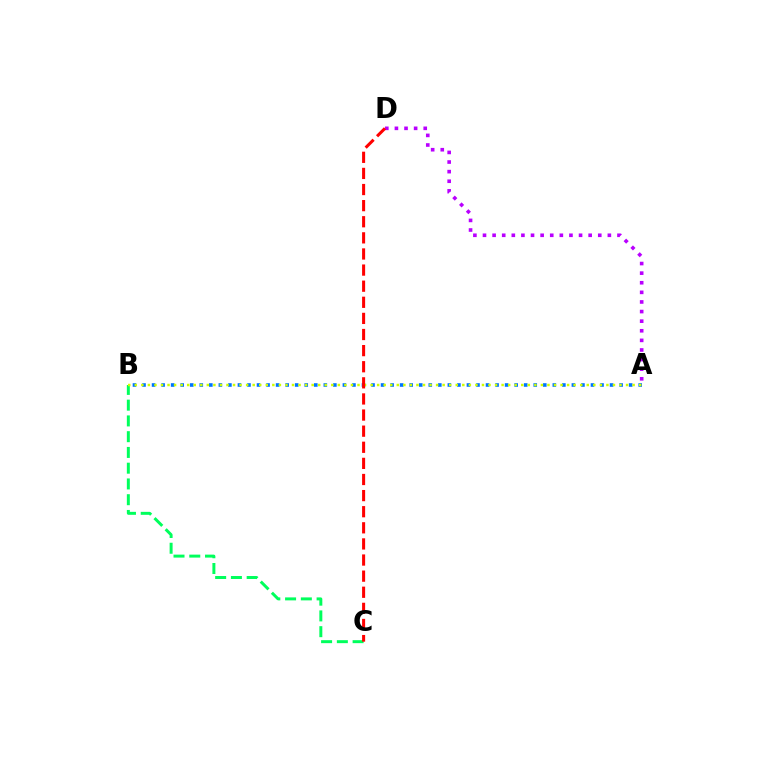{('B', 'C'): [{'color': '#00ff5c', 'line_style': 'dashed', 'thickness': 2.14}], ('A', 'B'): [{'color': '#0074ff', 'line_style': 'dotted', 'thickness': 2.59}, {'color': '#d1ff00', 'line_style': 'dotted', 'thickness': 1.78}], ('A', 'D'): [{'color': '#b900ff', 'line_style': 'dotted', 'thickness': 2.61}], ('C', 'D'): [{'color': '#ff0000', 'line_style': 'dashed', 'thickness': 2.19}]}